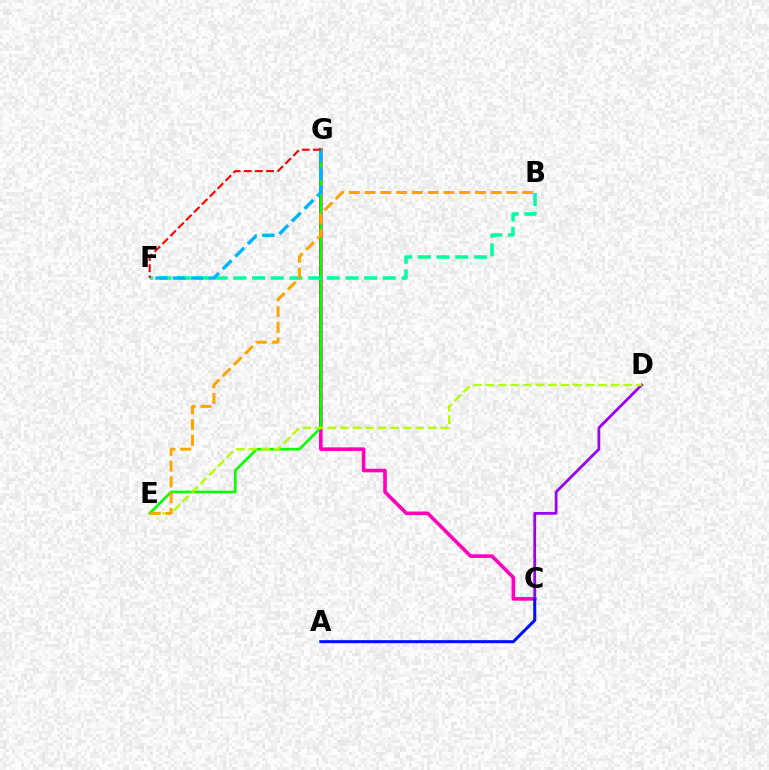{('C', 'D'): [{'color': '#9b00ff', 'line_style': 'solid', 'thickness': 1.99}], ('C', 'G'): [{'color': '#ff00bd', 'line_style': 'solid', 'thickness': 2.58}], ('E', 'G'): [{'color': '#08ff00', 'line_style': 'solid', 'thickness': 1.9}], ('B', 'F'): [{'color': '#00ff9d', 'line_style': 'dashed', 'thickness': 2.54}], ('F', 'G'): [{'color': '#00b5ff', 'line_style': 'dashed', 'thickness': 2.42}, {'color': '#ff0000', 'line_style': 'dashed', 'thickness': 1.52}], ('D', 'E'): [{'color': '#b3ff00', 'line_style': 'dashed', 'thickness': 1.7}], ('A', 'C'): [{'color': '#0010ff', 'line_style': 'solid', 'thickness': 2.18}], ('B', 'E'): [{'color': '#ffa500', 'line_style': 'dashed', 'thickness': 2.14}]}